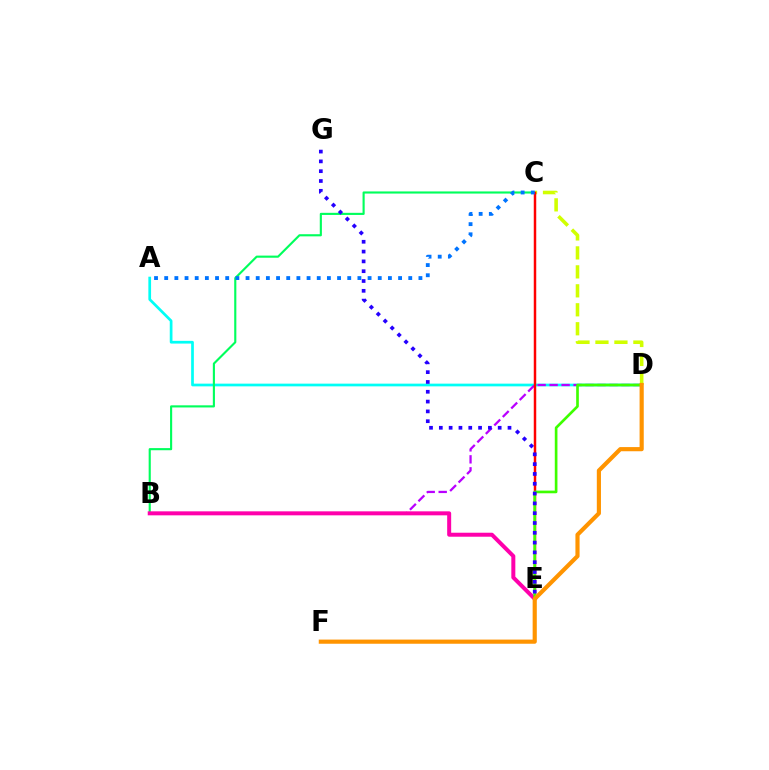{('A', 'D'): [{'color': '#00fff6', 'line_style': 'solid', 'thickness': 1.95}], ('B', 'C'): [{'color': '#00ff5c', 'line_style': 'solid', 'thickness': 1.53}], ('B', 'D'): [{'color': '#b900ff', 'line_style': 'dashed', 'thickness': 1.63}], ('C', 'D'): [{'color': '#d1ff00', 'line_style': 'dashed', 'thickness': 2.58}], ('C', 'E'): [{'color': '#ff0000', 'line_style': 'solid', 'thickness': 1.78}], ('A', 'C'): [{'color': '#0074ff', 'line_style': 'dotted', 'thickness': 2.76}], ('B', 'E'): [{'color': '#ff00ac', 'line_style': 'solid', 'thickness': 2.88}], ('D', 'E'): [{'color': '#3dff00', 'line_style': 'solid', 'thickness': 1.92}], ('E', 'G'): [{'color': '#2500ff', 'line_style': 'dotted', 'thickness': 2.67}], ('D', 'F'): [{'color': '#ff9400', 'line_style': 'solid', 'thickness': 3.0}]}